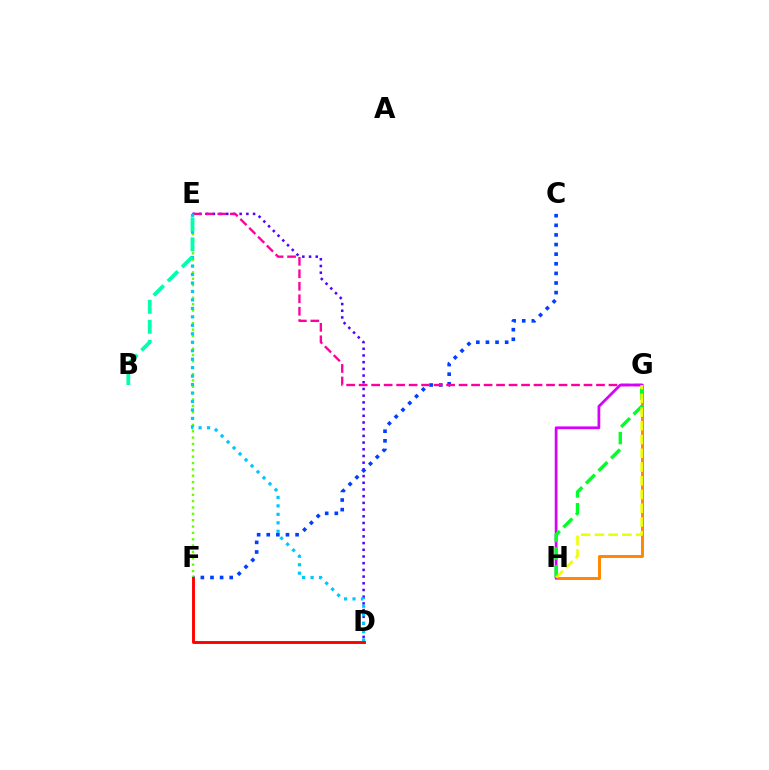{('D', 'E'): [{'color': '#4f00ff', 'line_style': 'dotted', 'thickness': 1.82}, {'color': '#00c7ff', 'line_style': 'dotted', 'thickness': 2.3}], ('G', 'H'): [{'color': '#ff8800', 'line_style': 'solid', 'thickness': 2.13}, {'color': '#d600ff', 'line_style': 'solid', 'thickness': 1.98}, {'color': '#00ff27', 'line_style': 'dashed', 'thickness': 2.41}, {'color': '#eeff00', 'line_style': 'dashed', 'thickness': 1.87}], ('C', 'F'): [{'color': '#003fff', 'line_style': 'dotted', 'thickness': 2.61}], ('E', 'G'): [{'color': '#ff00a0', 'line_style': 'dashed', 'thickness': 1.7}], ('E', 'F'): [{'color': '#66ff00', 'line_style': 'dotted', 'thickness': 1.73}], ('B', 'E'): [{'color': '#00ffaf', 'line_style': 'dashed', 'thickness': 2.72}], ('D', 'F'): [{'color': '#ff0000', 'line_style': 'solid', 'thickness': 2.09}]}